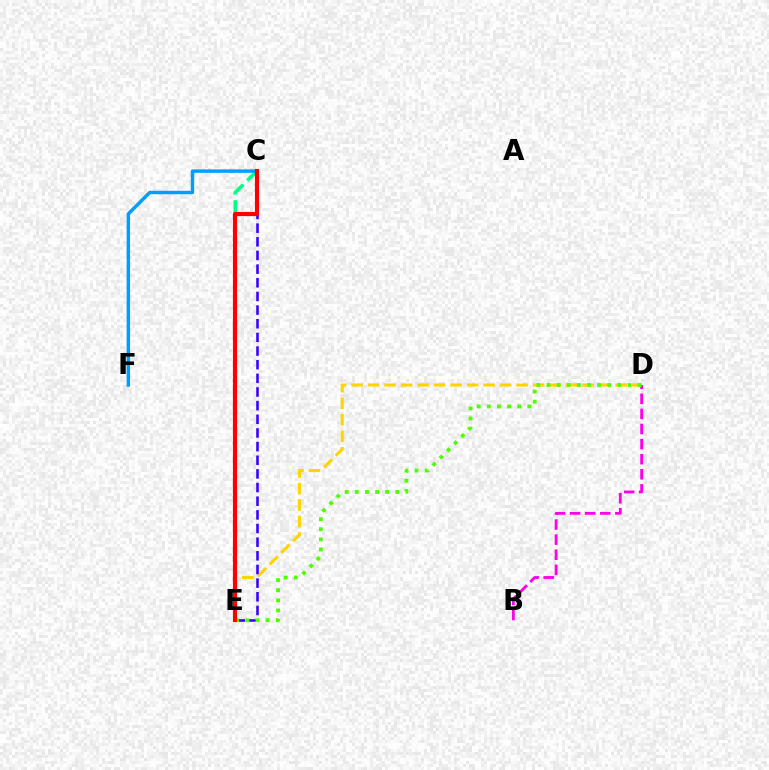{('C', 'E'): [{'color': '#00ff86', 'line_style': 'dashed', 'thickness': 2.58}, {'color': '#3700ff', 'line_style': 'dashed', 'thickness': 1.85}, {'color': '#ff0000', 'line_style': 'solid', 'thickness': 2.99}], ('C', 'F'): [{'color': '#009eff', 'line_style': 'solid', 'thickness': 2.46}], ('D', 'E'): [{'color': '#ffd500', 'line_style': 'dashed', 'thickness': 2.24}, {'color': '#4fff00', 'line_style': 'dotted', 'thickness': 2.75}], ('B', 'D'): [{'color': '#ff00ed', 'line_style': 'dashed', 'thickness': 2.05}]}